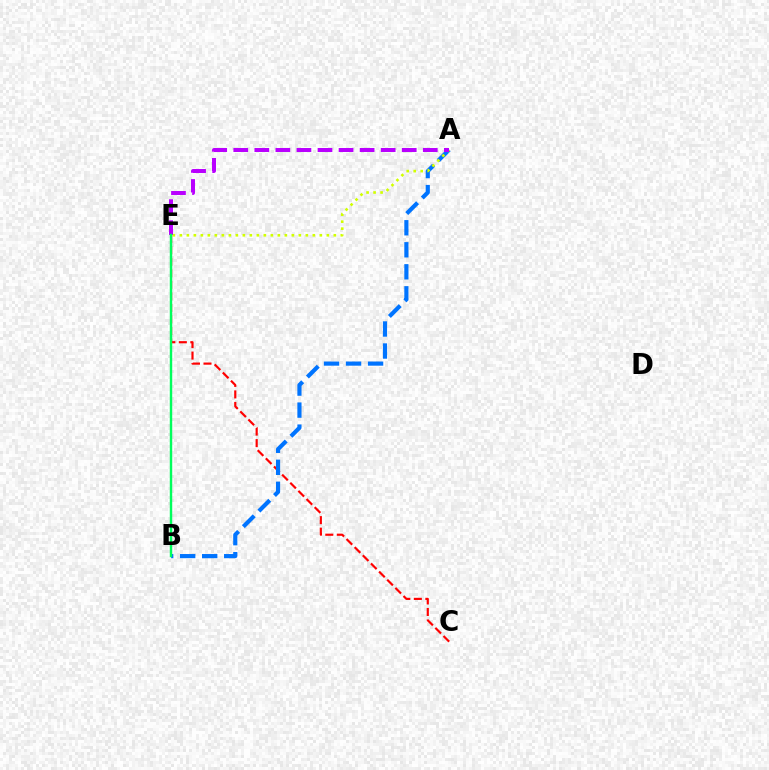{('C', 'E'): [{'color': '#ff0000', 'line_style': 'dashed', 'thickness': 1.56}], ('A', 'B'): [{'color': '#0074ff', 'line_style': 'dashed', 'thickness': 2.99}], ('A', 'E'): [{'color': '#d1ff00', 'line_style': 'dotted', 'thickness': 1.9}, {'color': '#b900ff', 'line_style': 'dashed', 'thickness': 2.86}], ('B', 'E'): [{'color': '#00ff5c', 'line_style': 'solid', 'thickness': 1.75}]}